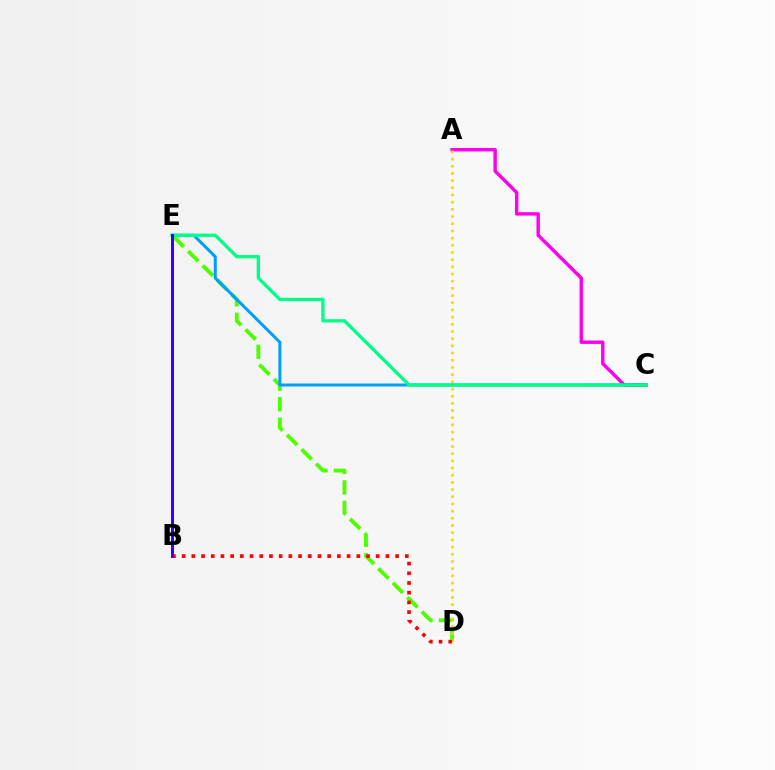{('D', 'E'): [{'color': '#4fff00', 'line_style': 'dashed', 'thickness': 2.78}], ('A', 'C'): [{'color': '#ff00ed', 'line_style': 'solid', 'thickness': 2.46}], ('A', 'D'): [{'color': '#ffd500', 'line_style': 'dotted', 'thickness': 1.95}], ('C', 'E'): [{'color': '#009eff', 'line_style': 'solid', 'thickness': 2.15}, {'color': '#00ff86', 'line_style': 'solid', 'thickness': 2.38}], ('B', 'D'): [{'color': '#ff0000', 'line_style': 'dotted', 'thickness': 2.64}], ('B', 'E'): [{'color': '#3700ff', 'line_style': 'solid', 'thickness': 2.17}]}